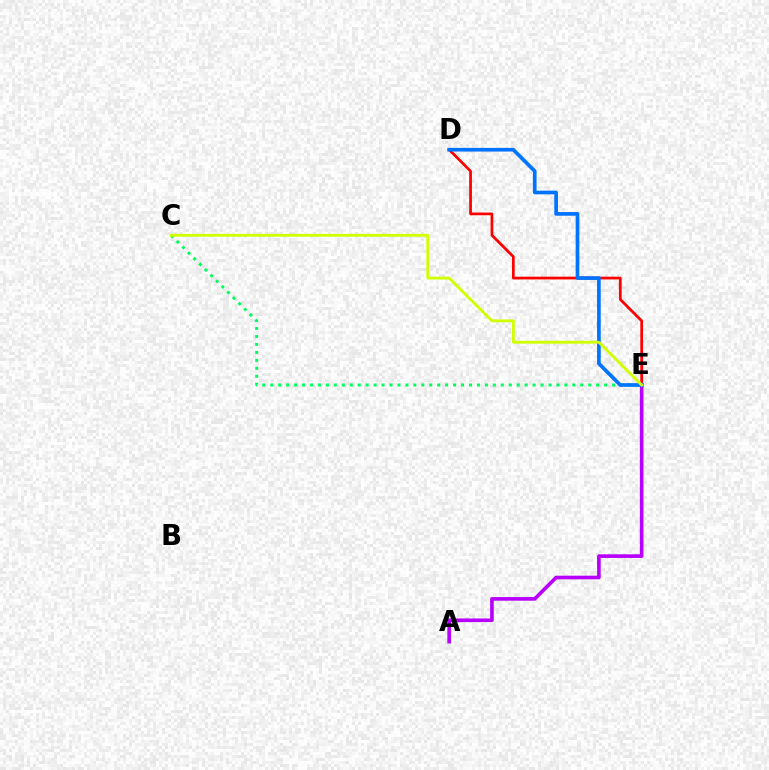{('C', 'E'): [{'color': '#00ff5c', 'line_style': 'dotted', 'thickness': 2.16}, {'color': '#d1ff00', 'line_style': 'solid', 'thickness': 2.06}], ('D', 'E'): [{'color': '#ff0000', 'line_style': 'solid', 'thickness': 1.96}, {'color': '#0074ff', 'line_style': 'solid', 'thickness': 2.66}], ('A', 'E'): [{'color': '#b900ff', 'line_style': 'solid', 'thickness': 2.62}]}